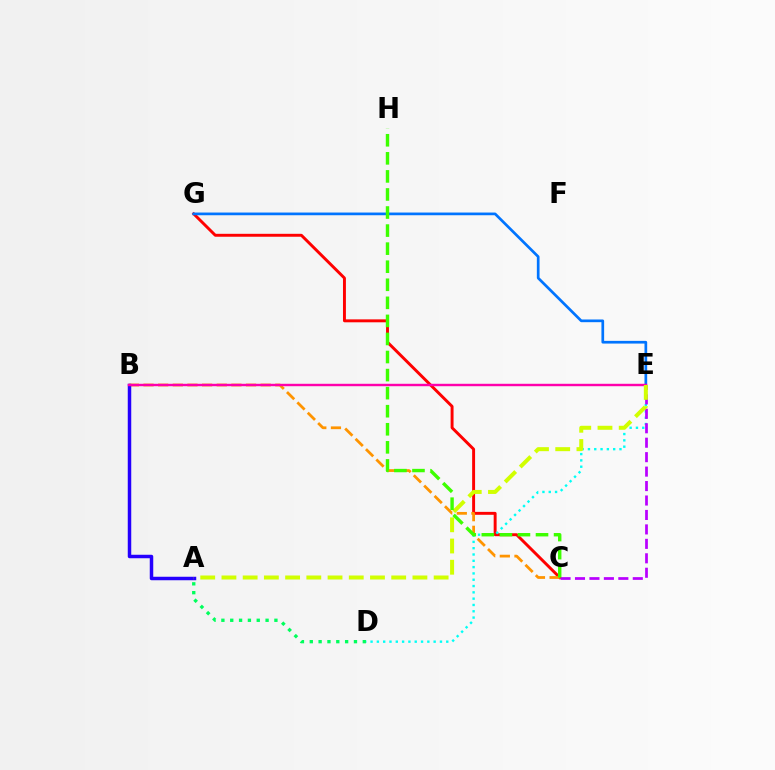{('A', 'D'): [{'color': '#00ff5c', 'line_style': 'dotted', 'thickness': 2.4}], ('C', 'G'): [{'color': '#ff0000', 'line_style': 'solid', 'thickness': 2.11}], ('E', 'G'): [{'color': '#0074ff', 'line_style': 'solid', 'thickness': 1.94}], ('B', 'C'): [{'color': '#ff9400', 'line_style': 'dashed', 'thickness': 1.99}], ('A', 'B'): [{'color': '#2500ff', 'line_style': 'solid', 'thickness': 2.51}], ('D', 'E'): [{'color': '#00fff6', 'line_style': 'dotted', 'thickness': 1.71}], ('B', 'E'): [{'color': '#ff00ac', 'line_style': 'solid', 'thickness': 1.75}], ('C', 'E'): [{'color': '#b900ff', 'line_style': 'dashed', 'thickness': 1.96}], ('A', 'E'): [{'color': '#d1ff00', 'line_style': 'dashed', 'thickness': 2.88}], ('C', 'H'): [{'color': '#3dff00', 'line_style': 'dashed', 'thickness': 2.45}]}